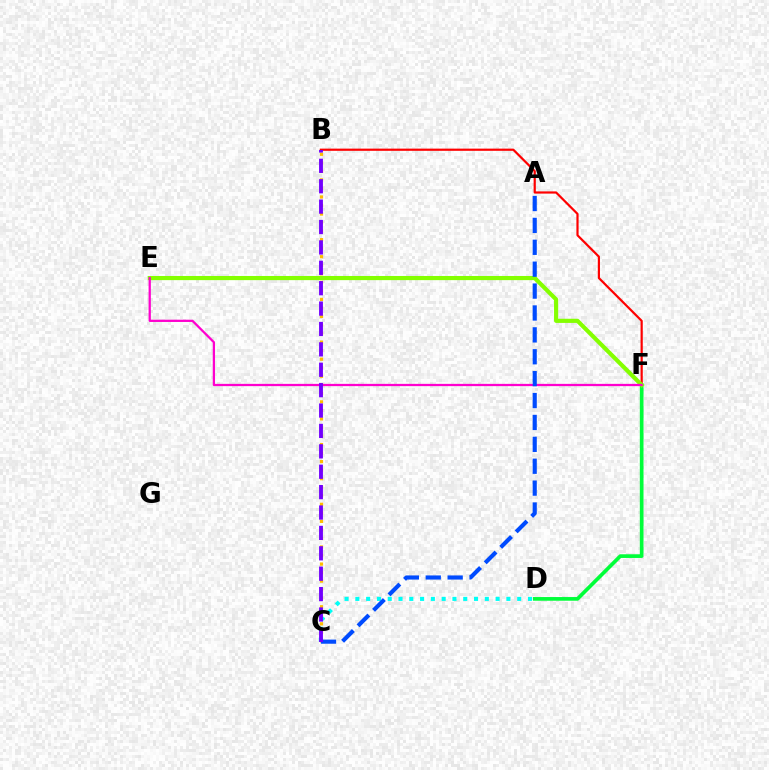{('B', 'C'): [{'color': '#ffbd00', 'line_style': 'dotted', 'thickness': 2.32}, {'color': '#7200ff', 'line_style': 'dashed', 'thickness': 2.77}], ('D', 'F'): [{'color': '#00ff39', 'line_style': 'solid', 'thickness': 2.65}], ('B', 'F'): [{'color': '#ff0000', 'line_style': 'solid', 'thickness': 1.58}], ('E', 'F'): [{'color': '#84ff00', 'line_style': 'solid', 'thickness': 2.99}, {'color': '#ff00cf', 'line_style': 'solid', 'thickness': 1.63}], ('C', 'D'): [{'color': '#00fff6', 'line_style': 'dotted', 'thickness': 2.93}], ('A', 'C'): [{'color': '#004bff', 'line_style': 'dashed', 'thickness': 2.97}]}